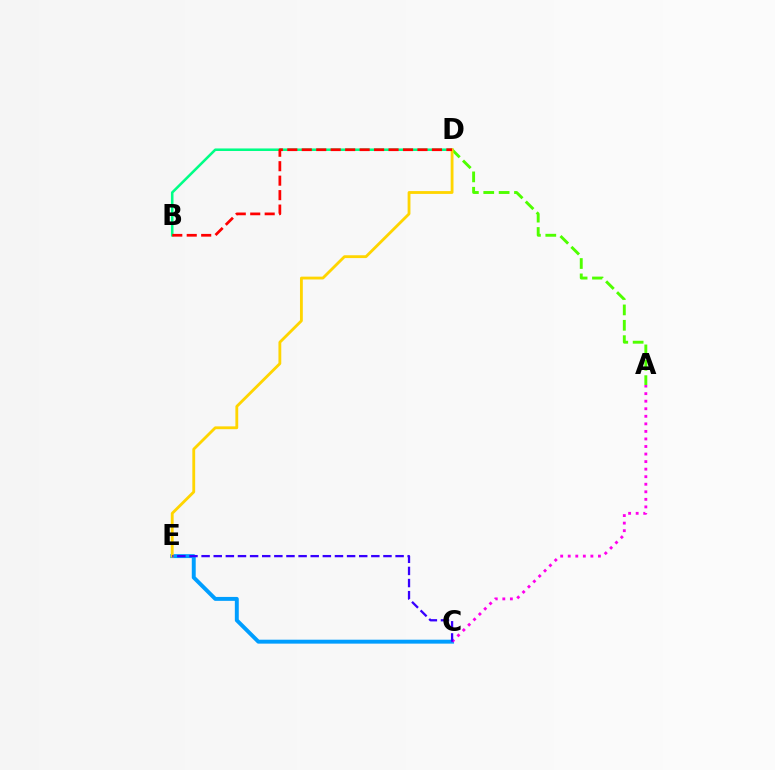{('A', 'D'): [{'color': '#4fff00', 'line_style': 'dashed', 'thickness': 2.09}], ('B', 'D'): [{'color': '#00ff86', 'line_style': 'solid', 'thickness': 1.84}, {'color': '#ff0000', 'line_style': 'dashed', 'thickness': 1.96}], ('C', 'E'): [{'color': '#009eff', 'line_style': 'solid', 'thickness': 2.83}, {'color': '#3700ff', 'line_style': 'dashed', 'thickness': 1.65}], ('A', 'C'): [{'color': '#ff00ed', 'line_style': 'dotted', 'thickness': 2.05}], ('D', 'E'): [{'color': '#ffd500', 'line_style': 'solid', 'thickness': 2.04}]}